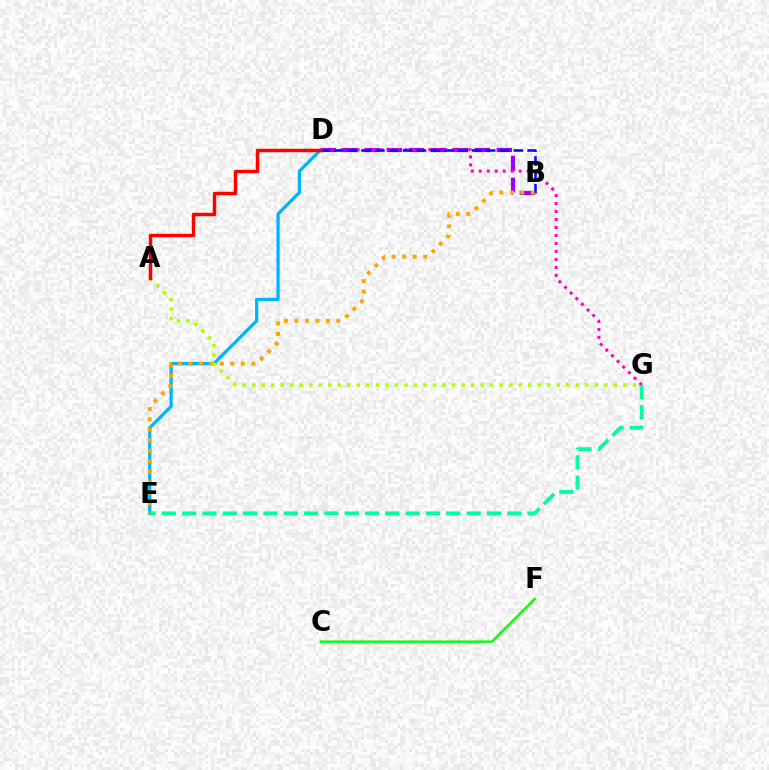{('C', 'F'): [{'color': '#08ff00', 'line_style': 'solid', 'thickness': 1.71}], ('B', 'D'): [{'color': '#9b00ff', 'line_style': 'dashed', 'thickness': 2.99}, {'color': '#0010ff', 'line_style': 'dashed', 'thickness': 1.88}], ('D', 'G'): [{'color': '#ff00bd', 'line_style': 'dotted', 'thickness': 2.17}], ('D', 'E'): [{'color': '#00b5ff', 'line_style': 'solid', 'thickness': 2.35}], ('B', 'E'): [{'color': '#ffa500', 'line_style': 'dotted', 'thickness': 2.85}], ('E', 'G'): [{'color': '#00ff9d', 'line_style': 'dashed', 'thickness': 2.76}], ('A', 'G'): [{'color': '#b3ff00', 'line_style': 'dotted', 'thickness': 2.59}], ('A', 'D'): [{'color': '#ff0000', 'line_style': 'solid', 'thickness': 2.48}]}